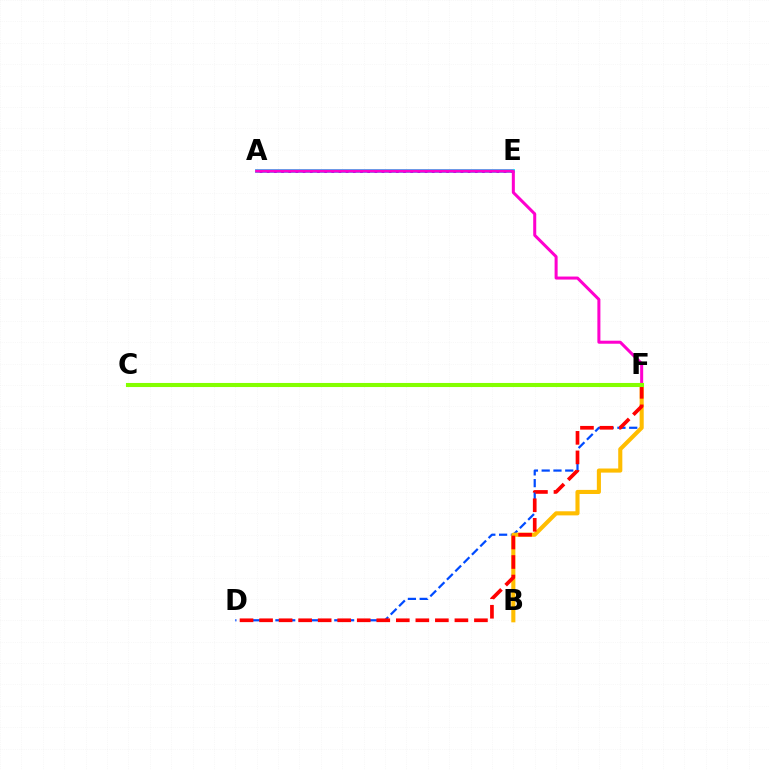{('A', 'E'): [{'color': '#00fff6', 'line_style': 'solid', 'thickness': 2.8}, {'color': '#7200ff', 'line_style': 'dotted', 'thickness': 1.95}], ('A', 'F'): [{'color': '#ff00cf', 'line_style': 'solid', 'thickness': 2.18}], ('D', 'F'): [{'color': '#004bff', 'line_style': 'dashed', 'thickness': 1.6}, {'color': '#ff0000', 'line_style': 'dashed', 'thickness': 2.65}], ('B', 'F'): [{'color': '#ffbd00', 'line_style': 'solid', 'thickness': 2.95}], ('C', 'F'): [{'color': '#00ff39', 'line_style': 'dashed', 'thickness': 2.7}, {'color': '#84ff00', 'line_style': 'solid', 'thickness': 2.94}]}